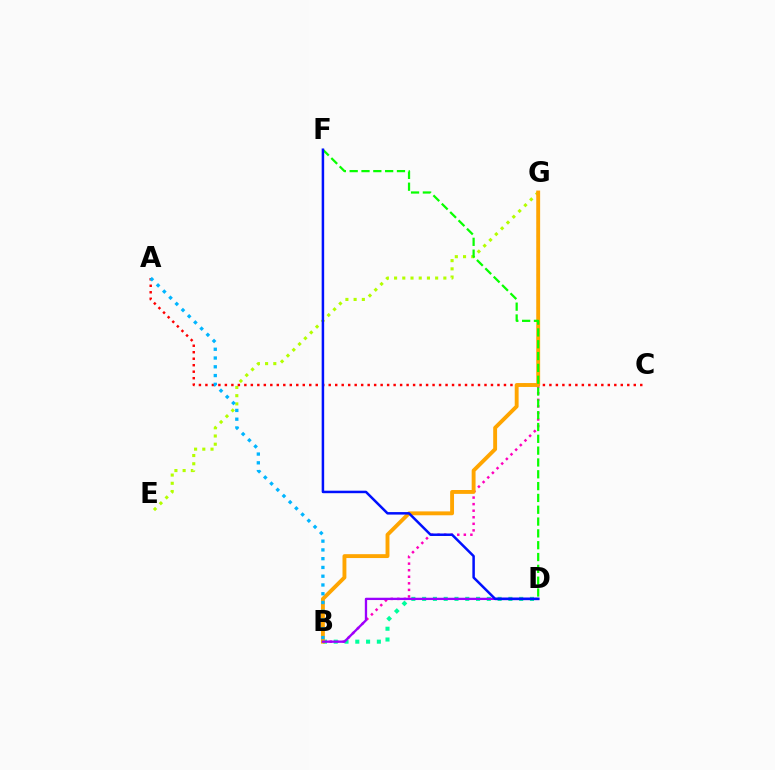{('B', 'G'): [{'color': '#ff00bd', 'line_style': 'dotted', 'thickness': 1.78}, {'color': '#ffa500', 'line_style': 'solid', 'thickness': 2.79}], ('E', 'G'): [{'color': '#b3ff00', 'line_style': 'dotted', 'thickness': 2.23}], ('A', 'C'): [{'color': '#ff0000', 'line_style': 'dotted', 'thickness': 1.76}], ('B', 'D'): [{'color': '#00ff9d', 'line_style': 'dotted', 'thickness': 2.93}, {'color': '#9b00ff', 'line_style': 'solid', 'thickness': 1.66}], ('D', 'F'): [{'color': '#08ff00', 'line_style': 'dashed', 'thickness': 1.61}, {'color': '#0010ff', 'line_style': 'solid', 'thickness': 1.8}], ('A', 'B'): [{'color': '#00b5ff', 'line_style': 'dotted', 'thickness': 2.38}]}